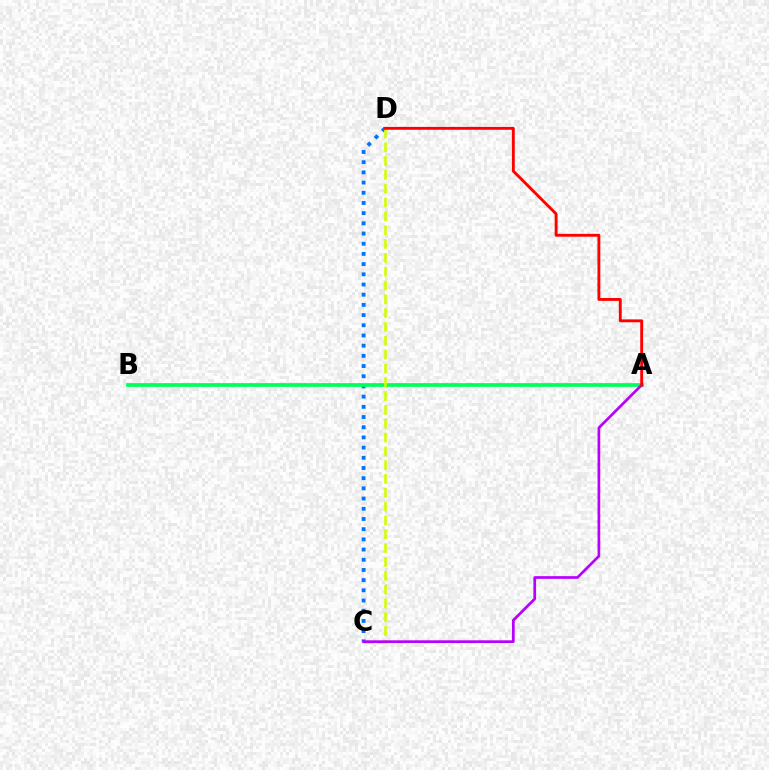{('C', 'D'): [{'color': '#0074ff', 'line_style': 'dotted', 'thickness': 2.77}, {'color': '#d1ff00', 'line_style': 'dashed', 'thickness': 1.88}], ('A', 'B'): [{'color': '#00ff5c', 'line_style': 'solid', 'thickness': 2.69}], ('A', 'C'): [{'color': '#b900ff', 'line_style': 'solid', 'thickness': 1.96}], ('A', 'D'): [{'color': '#ff0000', 'line_style': 'solid', 'thickness': 2.07}]}